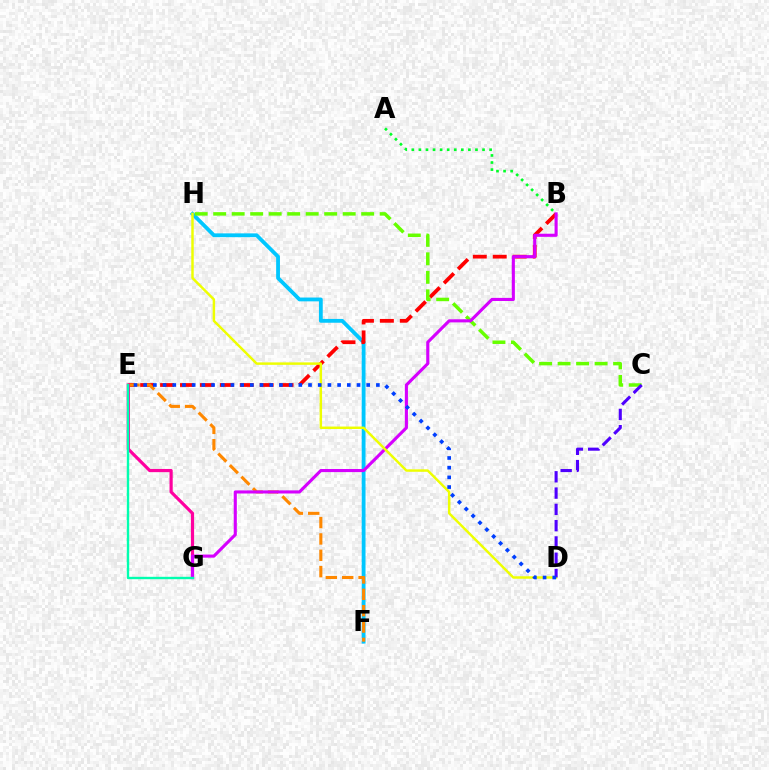{('F', 'H'): [{'color': '#00c7ff', 'line_style': 'solid', 'thickness': 2.74}], ('B', 'E'): [{'color': '#ff0000', 'line_style': 'dashed', 'thickness': 2.71}], ('A', 'B'): [{'color': '#00ff27', 'line_style': 'dotted', 'thickness': 1.92}], ('E', 'F'): [{'color': '#ff8800', 'line_style': 'dashed', 'thickness': 2.22}], ('C', 'H'): [{'color': '#66ff00', 'line_style': 'dashed', 'thickness': 2.51}], ('E', 'G'): [{'color': '#ff00a0', 'line_style': 'solid', 'thickness': 2.3}, {'color': '#00ffaf', 'line_style': 'solid', 'thickness': 1.71}], ('B', 'G'): [{'color': '#d600ff', 'line_style': 'solid', 'thickness': 2.23}], ('D', 'H'): [{'color': '#eeff00', 'line_style': 'solid', 'thickness': 1.77}], ('C', 'D'): [{'color': '#4f00ff', 'line_style': 'dashed', 'thickness': 2.21}], ('D', 'E'): [{'color': '#003fff', 'line_style': 'dotted', 'thickness': 2.63}]}